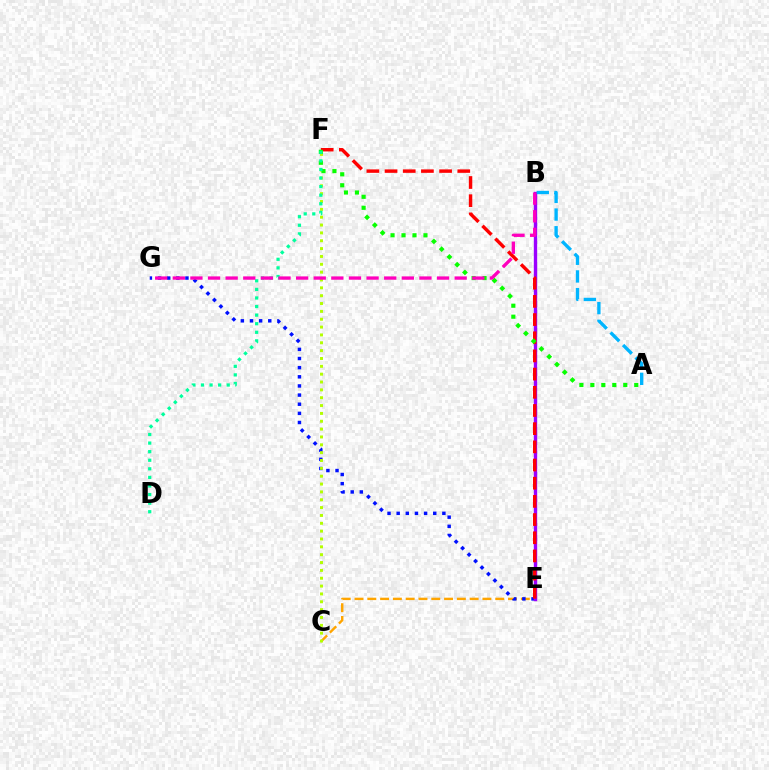{('C', 'E'): [{'color': '#ffa500', 'line_style': 'dashed', 'thickness': 1.74}], ('E', 'G'): [{'color': '#0010ff', 'line_style': 'dotted', 'thickness': 2.48}], ('C', 'F'): [{'color': '#b3ff00', 'line_style': 'dotted', 'thickness': 2.13}], ('B', 'E'): [{'color': '#9b00ff', 'line_style': 'solid', 'thickness': 2.42}], ('A', 'B'): [{'color': '#00b5ff', 'line_style': 'dashed', 'thickness': 2.4}], ('E', 'F'): [{'color': '#ff0000', 'line_style': 'dashed', 'thickness': 2.47}], ('A', 'F'): [{'color': '#08ff00', 'line_style': 'dotted', 'thickness': 2.98}], ('D', 'F'): [{'color': '#00ff9d', 'line_style': 'dotted', 'thickness': 2.33}], ('B', 'G'): [{'color': '#ff00bd', 'line_style': 'dashed', 'thickness': 2.39}]}